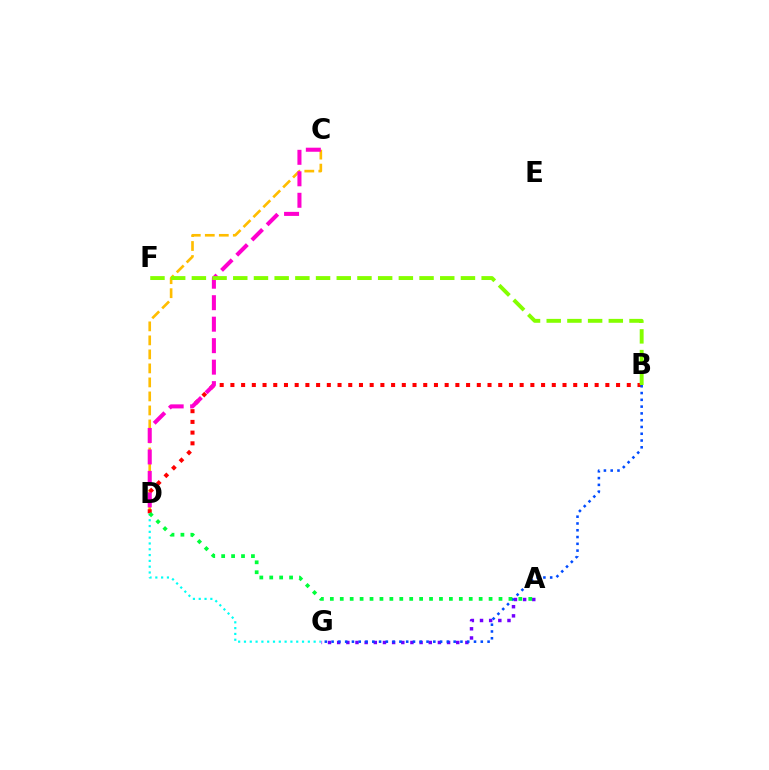{('C', 'D'): [{'color': '#ffbd00', 'line_style': 'dashed', 'thickness': 1.9}, {'color': '#ff00cf', 'line_style': 'dashed', 'thickness': 2.92}], ('A', 'G'): [{'color': '#7200ff', 'line_style': 'dotted', 'thickness': 2.49}], ('B', 'D'): [{'color': '#ff0000', 'line_style': 'dotted', 'thickness': 2.91}], ('B', 'G'): [{'color': '#004bff', 'line_style': 'dotted', 'thickness': 1.84}], ('D', 'G'): [{'color': '#00fff6', 'line_style': 'dotted', 'thickness': 1.58}], ('A', 'D'): [{'color': '#00ff39', 'line_style': 'dotted', 'thickness': 2.7}], ('B', 'F'): [{'color': '#84ff00', 'line_style': 'dashed', 'thickness': 2.81}]}